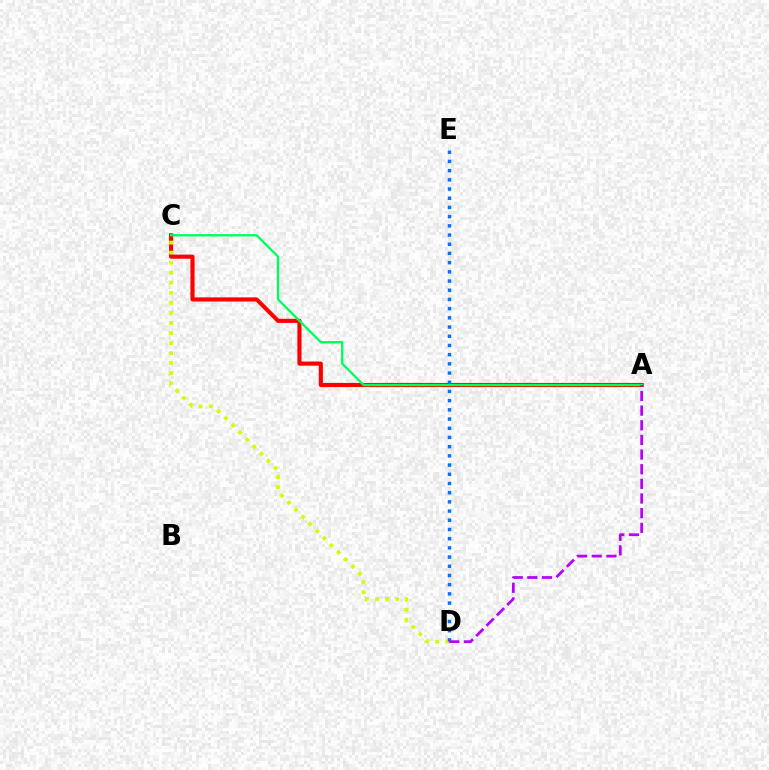{('A', 'C'): [{'color': '#ff0000', 'line_style': 'solid', 'thickness': 2.97}, {'color': '#00ff5c', 'line_style': 'solid', 'thickness': 1.68}], ('C', 'D'): [{'color': '#d1ff00', 'line_style': 'dotted', 'thickness': 2.73}], ('D', 'E'): [{'color': '#0074ff', 'line_style': 'dotted', 'thickness': 2.5}], ('A', 'D'): [{'color': '#b900ff', 'line_style': 'dashed', 'thickness': 1.99}]}